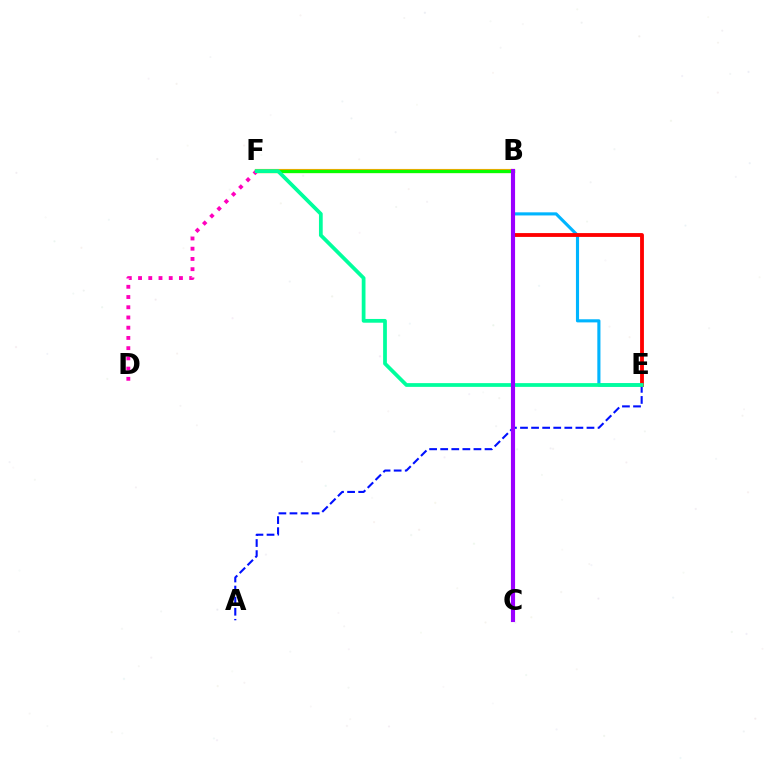{('A', 'E'): [{'color': '#0010ff', 'line_style': 'dashed', 'thickness': 1.51}], ('B', 'E'): [{'color': '#00b5ff', 'line_style': 'solid', 'thickness': 2.25}, {'color': '#ff0000', 'line_style': 'solid', 'thickness': 2.76}], ('B', 'C'): [{'color': '#b3ff00', 'line_style': 'solid', 'thickness': 2.85}, {'color': '#9b00ff', 'line_style': 'solid', 'thickness': 2.97}], ('B', 'F'): [{'color': '#ffa500', 'line_style': 'solid', 'thickness': 2.97}, {'color': '#08ff00', 'line_style': 'solid', 'thickness': 2.33}], ('D', 'F'): [{'color': '#ff00bd', 'line_style': 'dotted', 'thickness': 2.78}], ('E', 'F'): [{'color': '#00ff9d', 'line_style': 'solid', 'thickness': 2.7}]}